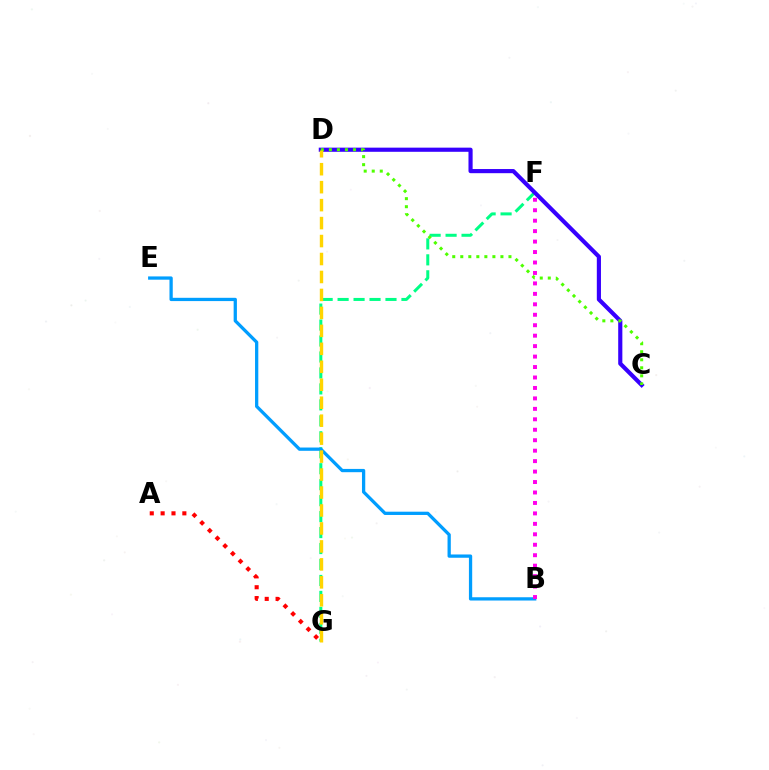{('F', 'G'): [{'color': '#00ff86', 'line_style': 'dashed', 'thickness': 2.17}], ('C', 'D'): [{'color': '#3700ff', 'line_style': 'solid', 'thickness': 2.99}, {'color': '#4fff00', 'line_style': 'dotted', 'thickness': 2.18}], ('B', 'E'): [{'color': '#009eff', 'line_style': 'solid', 'thickness': 2.36}], ('D', 'G'): [{'color': '#ffd500', 'line_style': 'dashed', 'thickness': 2.44}], ('B', 'F'): [{'color': '#ff00ed', 'line_style': 'dotted', 'thickness': 2.84}], ('A', 'G'): [{'color': '#ff0000', 'line_style': 'dotted', 'thickness': 2.95}]}